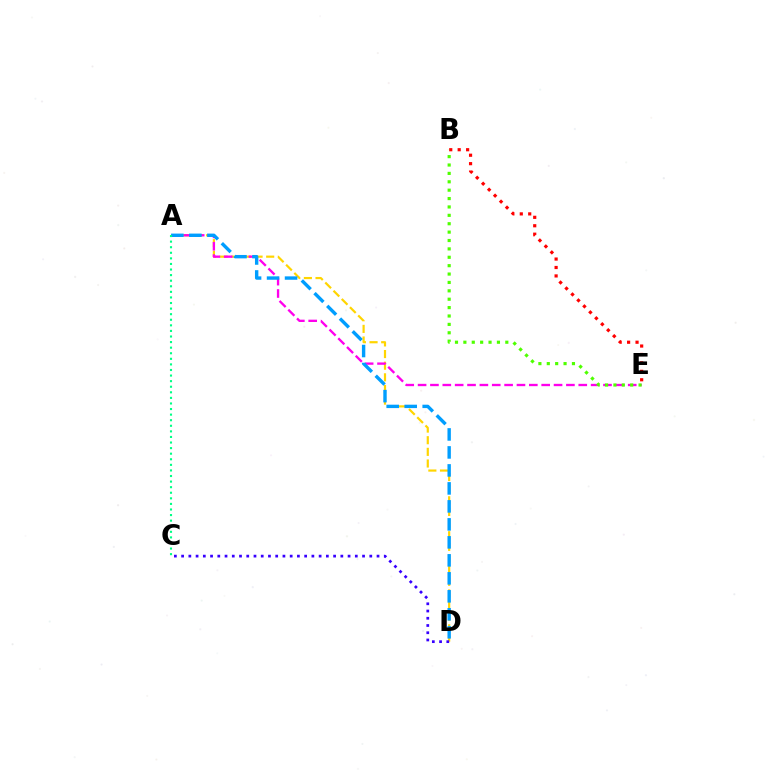{('A', 'D'): [{'color': '#ffd500', 'line_style': 'dashed', 'thickness': 1.58}, {'color': '#009eff', 'line_style': 'dashed', 'thickness': 2.44}], ('A', 'E'): [{'color': '#ff00ed', 'line_style': 'dashed', 'thickness': 1.68}], ('C', 'D'): [{'color': '#3700ff', 'line_style': 'dotted', 'thickness': 1.97}], ('A', 'C'): [{'color': '#00ff86', 'line_style': 'dotted', 'thickness': 1.52}], ('B', 'E'): [{'color': '#4fff00', 'line_style': 'dotted', 'thickness': 2.28}, {'color': '#ff0000', 'line_style': 'dotted', 'thickness': 2.29}]}